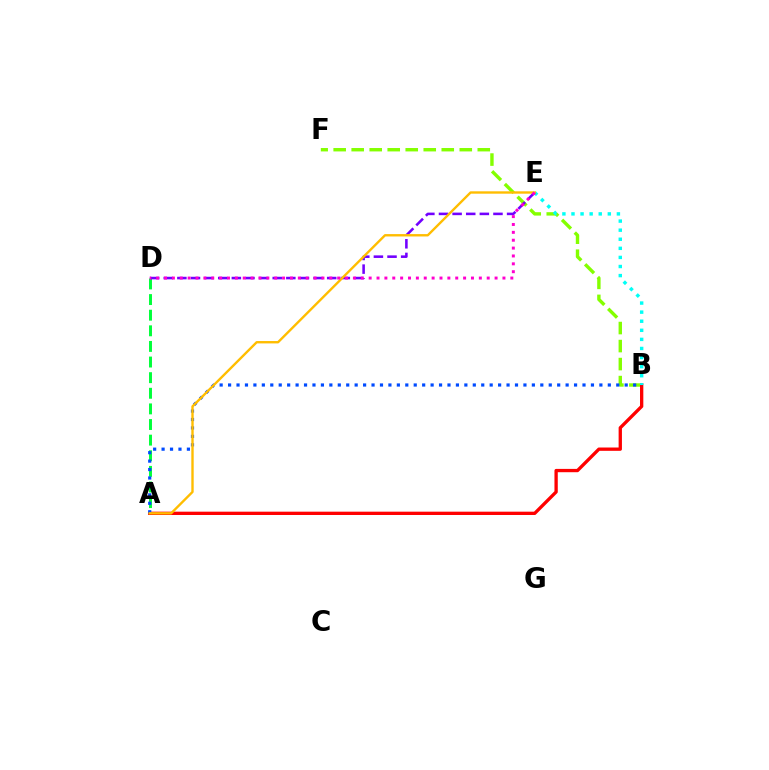{('A', 'D'): [{'color': '#00ff39', 'line_style': 'dashed', 'thickness': 2.12}], ('B', 'F'): [{'color': '#84ff00', 'line_style': 'dashed', 'thickness': 2.45}], ('A', 'B'): [{'color': '#ff0000', 'line_style': 'solid', 'thickness': 2.38}, {'color': '#004bff', 'line_style': 'dotted', 'thickness': 2.29}], ('B', 'E'): [{'color': '#00fff6', 'line_style': 'dotted', 'thickness': 2.47}], ('D', 'E'): [{'color': '#7200ff', 'line_style': 'dashed', 'thickness': 1.85}, {'color': '#ff00cf', 'line_style': 'dotted', 'thickness': 2.14}], ('A', 'E'): [{'color': '#ffbd00', 'line_style': 'solid', 'thickness': 1.71}]}